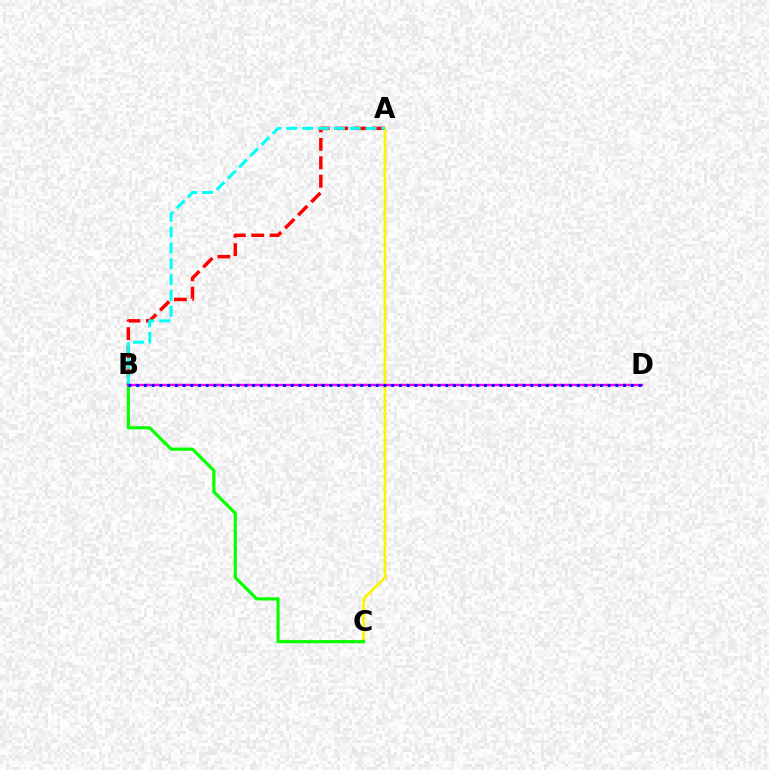{('A', 'B'): [{'color': '#ff0000', 'line_style': 'dashed', 'thickness': 2.5}, {'color': '#00fff6', 'line_style': 'dashed', 'thickness': 2.15}], ('A', 'C'): [{'color': '#fcf500', 'line_style': 'solid', 'thickness': 1.99}], ('B', 'C'): [{'color': '#08ff00', 'line_style': 'solid', 'thickness': 2.28}], ('B', 'D'): [{'color': '#ee00ff', 'line_style': 'solid', 'thickness': 1.73}, {'color': '#0010ff', 'line_style': 'dotted', 'thickness': 2.1}]}